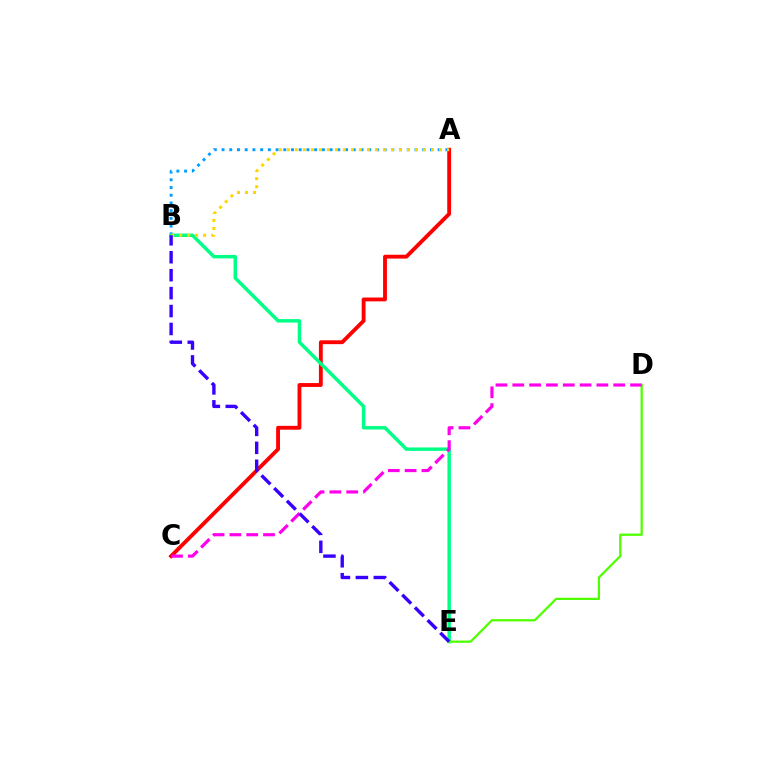{('A', 'B'): [{'color': '#009eff', 'line_style': 'dotted', 'thickness': 2.1}, {'color': '#ffd500', 'line_style': 'dotted', 'thickness': 2.18}], ('A', 'C'): [{'color': '#ff0000', 'line_style': 'solid', 'thickness': 2.77}], ('B', 'E'): [{'color': '#00ff86', 'line_style': 'solid', 'thickness': 2.48}, {'color': '#3700ff', 'line_style': 'dashed', 'thickness': 2.44}], ('D', 'E'): [{'color': '#4fff00', 'line_style': 'solid', 'thickness': 1.63}], ('C', 'D'): [{'color': '#ff00ed', 'line_style': 'dashed', 'thickness': 2.28}]}